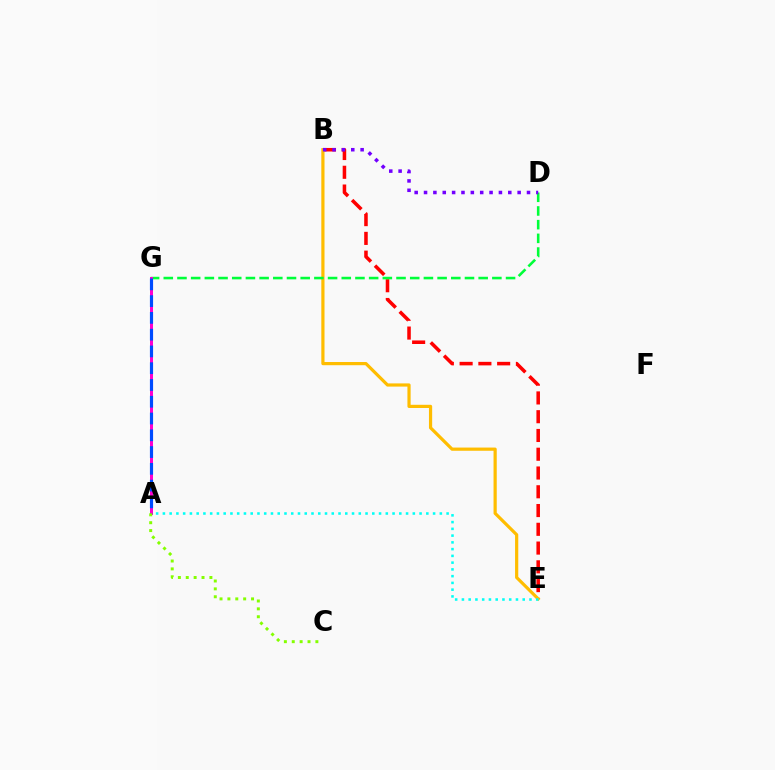{('B', 'E'): [{'color': '#ff0000', 'line_style': 'dashed', 'thickness': 2.55}, {'color': '#ffbd00', 'line_style': 'solid', 'thickness': 2.3}], ('A', 'E'): [{'color': '#00fff6', 'line_style': 'dotted', 'thickness': 1.84}], ('D', 'G'): [{'color': '#00ff39', 'line_style': 'dashed', 'thickness': 1.86}], ('A', 'G'): [{'color': '#ff00cf', 'line_style': 'solid', 'thickness': 2.16}, {'color': '#004bff', 'line_style': 'dashed', 'thickness': 2.28}], ('B', 'D'): [{'color': '#7200ff', 'line_style': 'dotted', 'thickness': 2.54}], ('A', 'C'): [{'color': '#84ff00', 'line_style': 'dotted', 'thickness': 2.14}]}